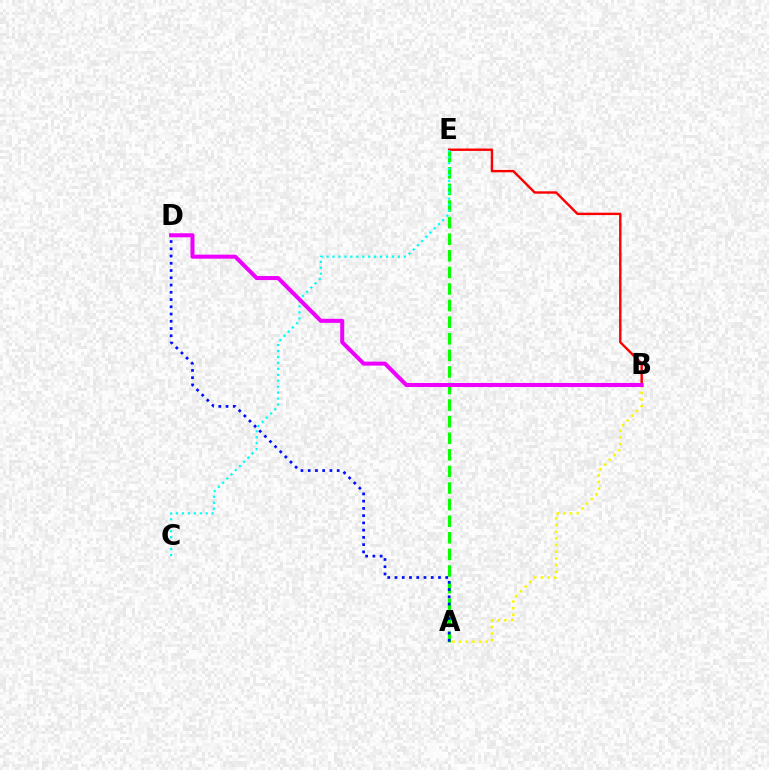{('A', 'E'): [{'color': '#08ff00', 'line_style': 'dashed', 'thickness': 2.25}], ('B', 'E'): [{'color': '#ff0000', 'line_style': 'solid', 'thickness': 1.72}], ('A', 'D'): [{'color': '#0010ff', 'line_style': 'dotted', 'thickness': 1.97}], ('C', 'E'): [{'color': '#00fff6', 'line_style': 'dotted', 'thickness': 1.61}], ('A', 'B'): [{'color': '#fcf500', 'line_style': 'dotted', 'thickness': 1.81}], ('B', 'D'): [{'color': '#ee00ff', 'line_style': 'solid', 'thickness': 2.91}]}